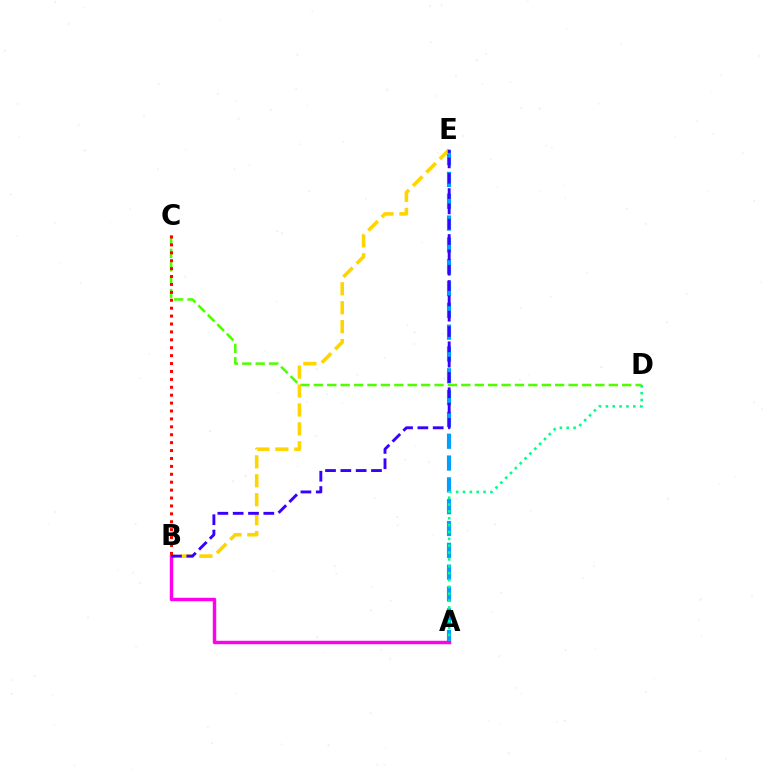{('A', 'E'): [{'color': '#009eff', 'line_style': 'dashed', 'thickness': 2.96}], ('C', 'D'): [{'color': '#4fff00', 'line_style': 'dashed', 'thickness': 1.82}], ('B', 'E'): [{'color': '#ffd500', 'line_style': 'dashed', 'thickness': 2.57}, {'color': '#3700ff', 'line_style': 'dashed', 'thickness': 2.08}], ('A', 'D'): [{'color': '#00ff86', 'line_style': 'dotted', 'thickness': 1.86}], ('A', 'B'): [{'color': '#ff00ed', 'line_style': 'solid', 'thickness': 2.47}], ('B', 'C'): [{'color': '#ff0000', 'line_style': 'dotted', 'thickness': 2.15}]}